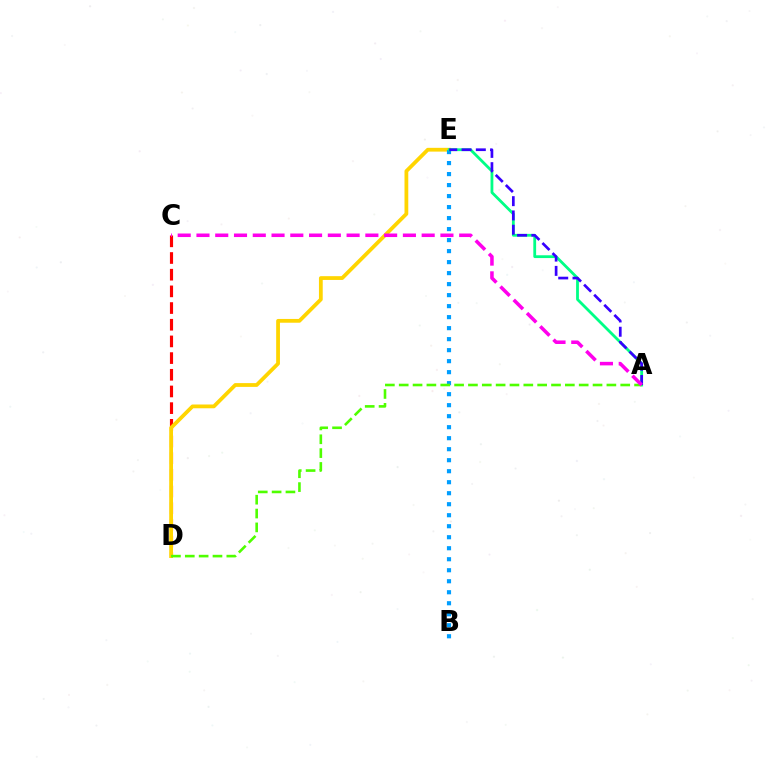{('C', 'D'): [{'color': '#ff0000', 'line_style': 'dashed', 'thickness': 2.27}], ('D', 'E'): [{'color': '#ffd500', 'line_style': 'solid', 'thickness': 2.72}], ('B', 'E'): [{'color': '#009eff', 'line_style': 'dotted', 'thickness': 2.99}], ('A', 'E'): [{'color': '#00ff86', 'line_style': 'solid', 'thickness': 2.02}, {'color': '#3700ff', 'line_style': 'dashed', 'thickness': 1.94}], ('A', 'D'): [{'color': '#4fff00', 'line_style': 'dashed', 'thickness': 1.88}], ('A', 'C'): [{'color': '#ff00ed', 'line_style': 'dashed', 'thickness': 2.55}]}